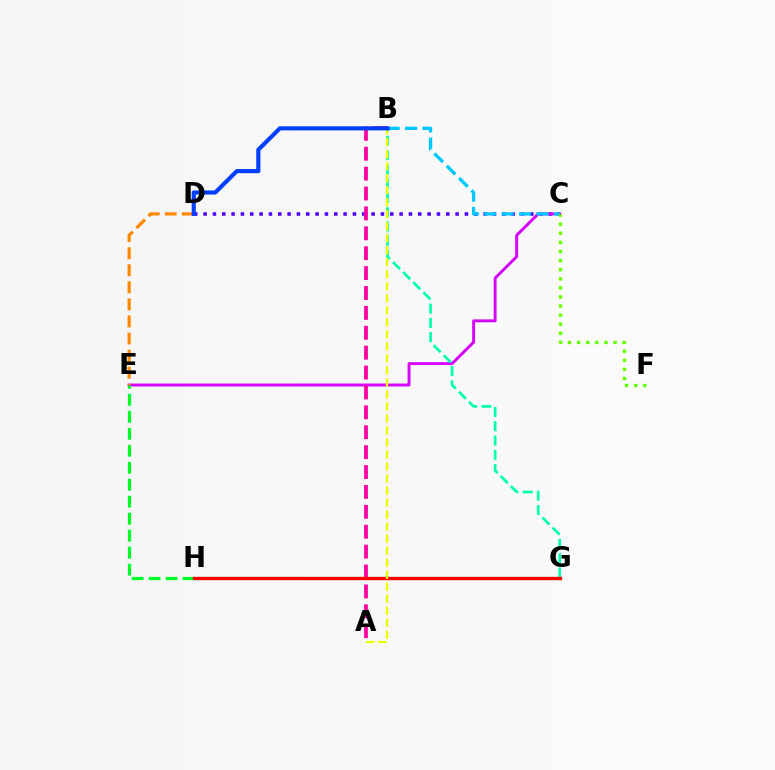{('C', 'D'): [{'color': '#4f00ff', 'line_style': 'dotted', 'thickness': 2.54}], ('C', 'E'): [{'color': '#d600ff', 'line_style': 'solid', 'thickness': 2.09}], ('D', 'E'): [{'color': '#ff8800', 'line_style': 'dashed', 'thickness': 2.32}], ('A', 'B'): [{'color': '#ff00a0', 'line_style': 'dashed', 'thickness': 2.7}, {'color': '#eeff00', 'line_style': 'dashed', 'thickness': 1.63}], ('B', 'G'): [{'color': '#00ffaf', 'line_style': 'dashed', 'thickness': 1.94}], ('B', 'C'): [{'color': '#00c7ff', 'line_style': 'dashed', 'thickness': 2.37}], ('E', 'H'): [{'color': '#00ff27', 'line_style': 'dashed', 'thickness': 2.31}], ('G', 'H'): [{'color': '#ff0000', 'line_style': 'solid', 'thickness': 2.41}], ('B', 'D'): [{'color': '#003fff', 'line_style': 'solid', 'thickness': 2.97}], ('C', 'F'): [{'color': '#66ff00', 'line_style': 'dotted', 'thickness': 2.47}]}